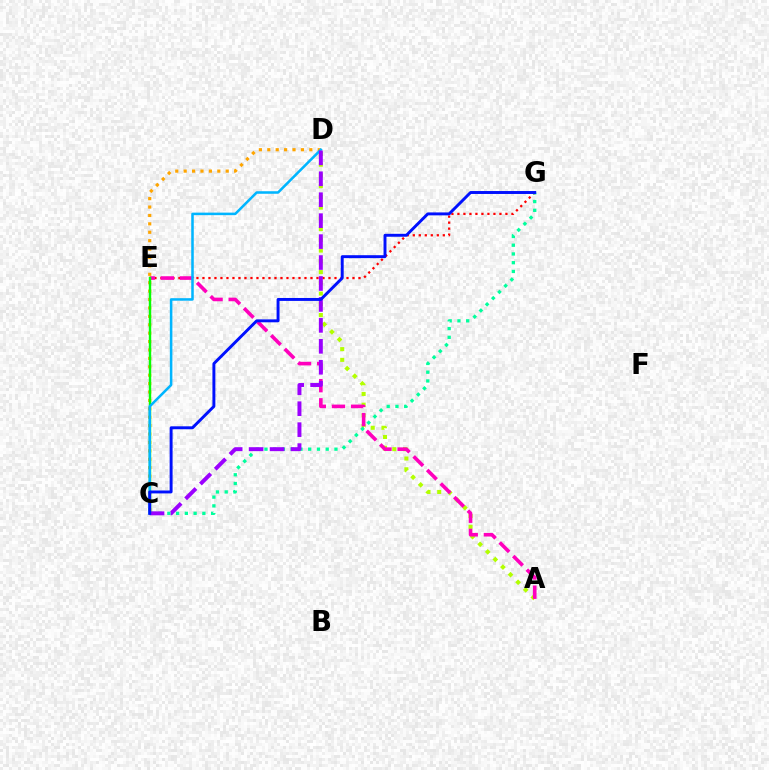{('A', 'D'): [{'color': '#b3ff00', 'line_style': 'dotted', 'thickness': 2.92}], ('E', 'G'): [{'color': '#ff0000', 'line_style': 'dotted', 'thickness': 1.63}], ('C', 'D'): [{'color': '#ffa500', 'line_style': 'dotted', 'thickness': 2.28}, {'color': '#00b5ff', 'line_style': 'solid', 'thickness': 1.83}, {'color': '#9b00ff', 'line_style': 'dashed', 'thickness': 2.85}], ('A', 'E'): [{'color': '#ff00bd', 'line_style': 'dashed', 'thickness': 2.61}], ('C', 'G'): [{'color': '#00ff9d', 'line_style': 'dotted', 'thickness': 2.38}, {'color': '#0010ff', 'line_style': 'solid', 'thickness': 2.11}], ('C', 'E'): [{'color': '#08ff00', 'line_style': 'solid', 'thickness': 1.74}]}